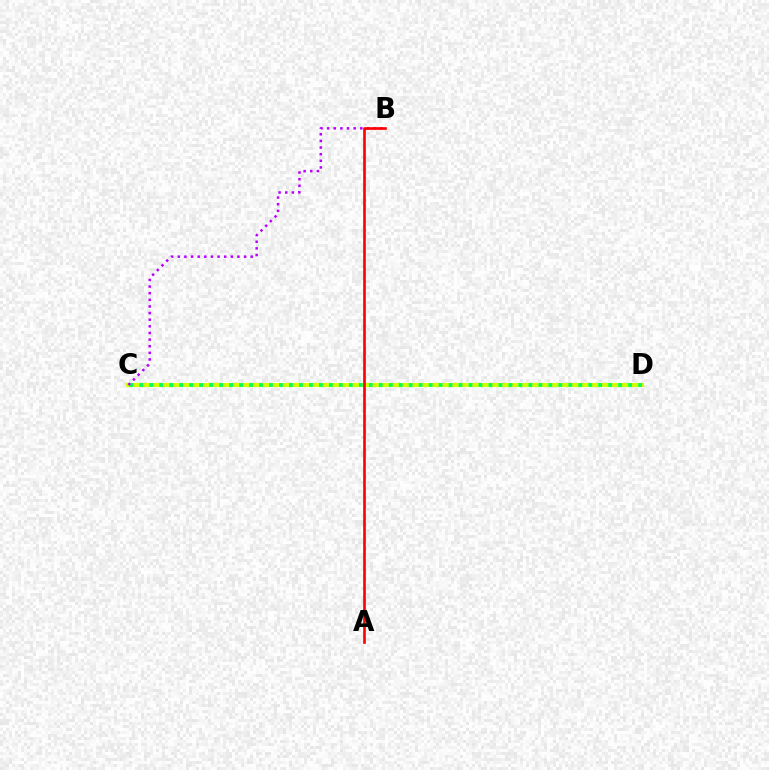{('C', 'D'): [{'color': '#0074ff', 'line_style': 'dashed', 'thickness': 1.61}, {'color': '#d1ff00', 'line_style': 'solid', 'thickness': 2.96}, {'color': '#00ff5c', 'line_style': 'dotted', 'thickness': 2.71}], ('B', 'C'): [{'color': '#b900ff', 'line_style': 'dotted', 'thickness': 1.8}], ('A', 'B'): [{'color': '#ff0000', 'line_style': 'solid', 'thickness': 1.91}]}